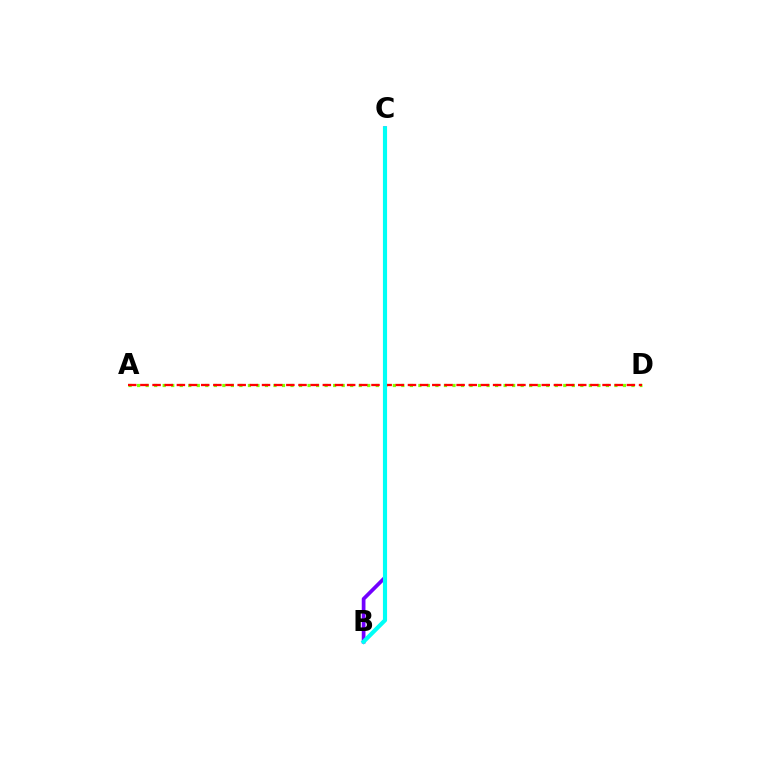{('A', 'D'): [{'color': '#84ff00', 'line_style': 'dotted', 'thickness': 2.32}, {'color': '#ff0000', 'line_style': 'dashed', 'thickness': 1.65}], ('B', 'C'): [{'color': '#7200ff', 'line_style': 'solid', 'thickness': 2.68}, {'color': '#00fff6', 'line_style': 'solid', 'thickness': 2.98}]}